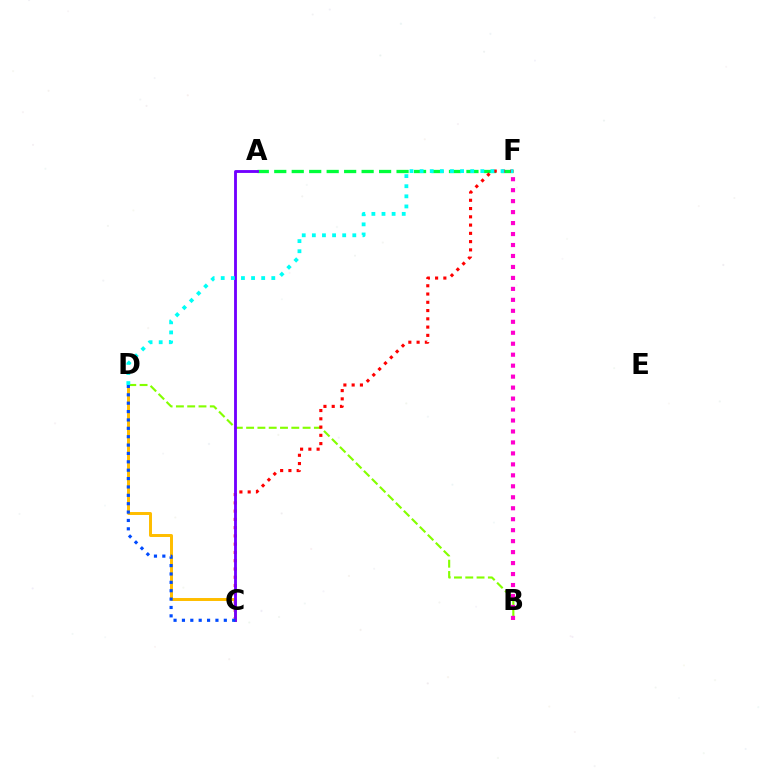{('A', 'F'): [{'color': '#00ff39', 'line_style': 'dashed', 'thickness': 2.37}], ('B', 'D'): [{'color': '#84ff00', 'line_style': 'dashed', 'thickness': 1.53}], ('C', 'F'): [{'color': '#ff0000', 'line_style': 'dotted', 'thickness': 2.25}], ('C', 'D'): [{'color': '#ffbd00', 'line_style': 'solid', 'thickness': 2.14}, {'color': '#004bff', 'line_style': 'dotted', 'thickness': 2.28}], ('A', 'C'): [{'color': '#7200ff', 'line_style': 'solid', 'thickness': 2.06}], ('D', 'F'): [{'color': '#00fff6', 'line_style': 'dotted', 'thickness': 2.75}], ('B', 'F'): [{'color': '#ff00cf', 'line_style': 'dotted', 'thickness': 2.98}]}